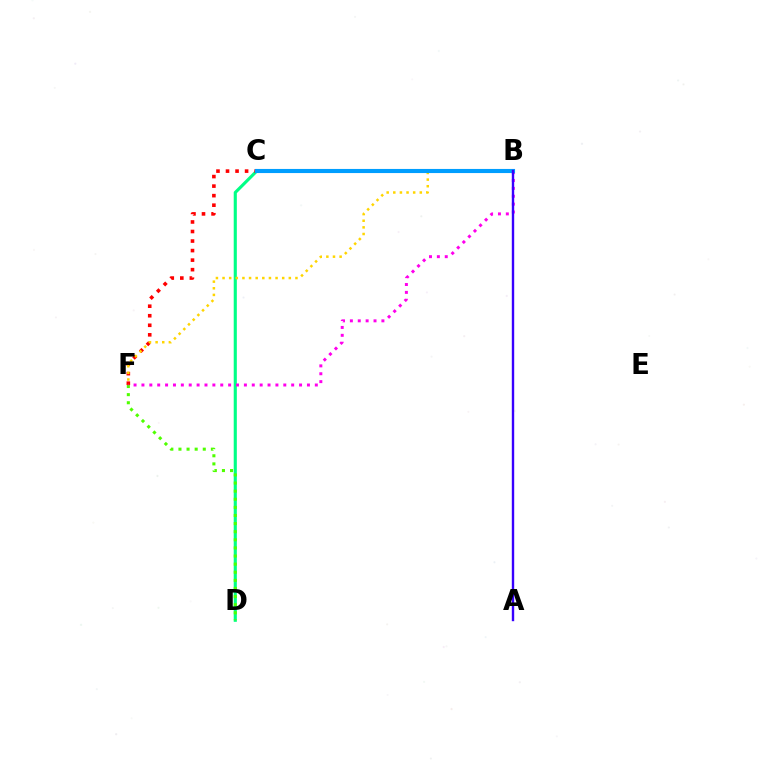{('C', 'D'): [{'color': '#00ff86', 'line_style': 'solid', 'thickness': 2.25}], ('D', 'F'): [{'color': '#4fff00', 'line_style': 'dotted', 'thickness': 2.2}], ('C', 'F'): [{'color': '#ff0000', 'line_style': 'dotted', 'thickness': 2.59}], ('B', 'F'): [{'color': '#ff00ed', 'line_style': 'dotted', 'thickness': 2.14}, {'color': '#ffd500', 'line_style': 'dotted', 'thickness': 1.8}], ('B', 'C'): [{'color': '#009eff', 'line_style': 'solid', 'thickness': 2.96}], ('A', 'B'): [{'color': '#3700ff', 'line_style': 'solid', 'thickness': 1.72}]}